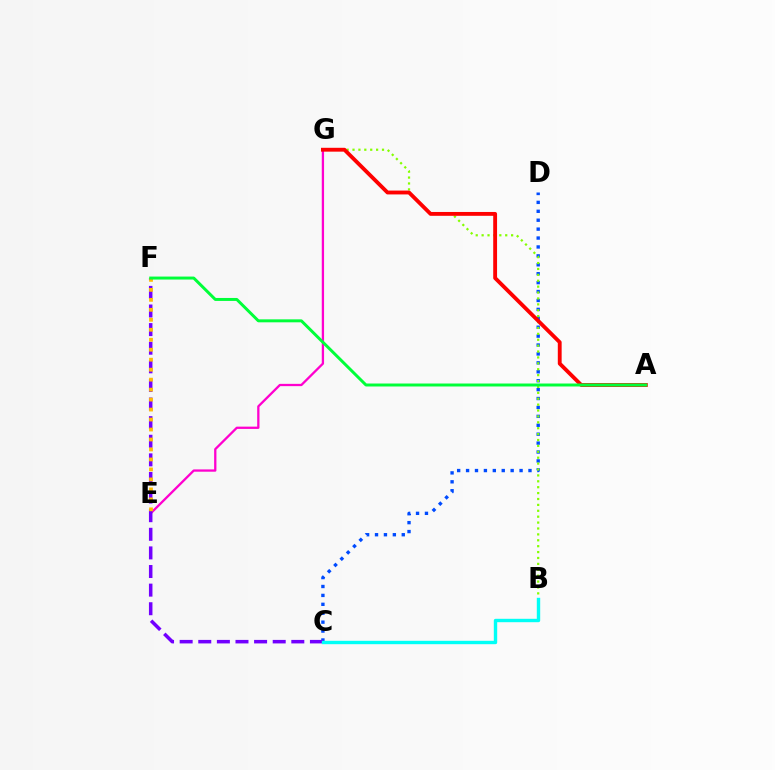{('E', 'G'): [{'color': '#ff00cf', 'line_style': 'solid', 'thickness': 1.65}], ('C', 'D'): [{'color': '#004bff', 'line_style': 'dotted', 'thickness': 2.42}], ('B', 'G'): [{'color': '#84ff00', 'line_style': 'dotted', 'thickness': 1.6}], ('C', 'F'): [{'color': '#7200ff', 'line_style': 'dashed', 'thickness': 2.53}], ('A', 'G'): [{'color': '#ff0000', 'line_style': 'solid', 'thickness': 2.77}], ('E', 'F'): [{'color': '#ffbd00', 'line_style': 'dotted', 'thickness': 2.71}], ('A', 'F'): [{'color': '#00ff39', 'line_style': 'solid', 'thickness': 2.14}], ('B', 'C'): [{'color': '#00fff6', 'line_style': 'solid', 'thickness': 2.44}]}